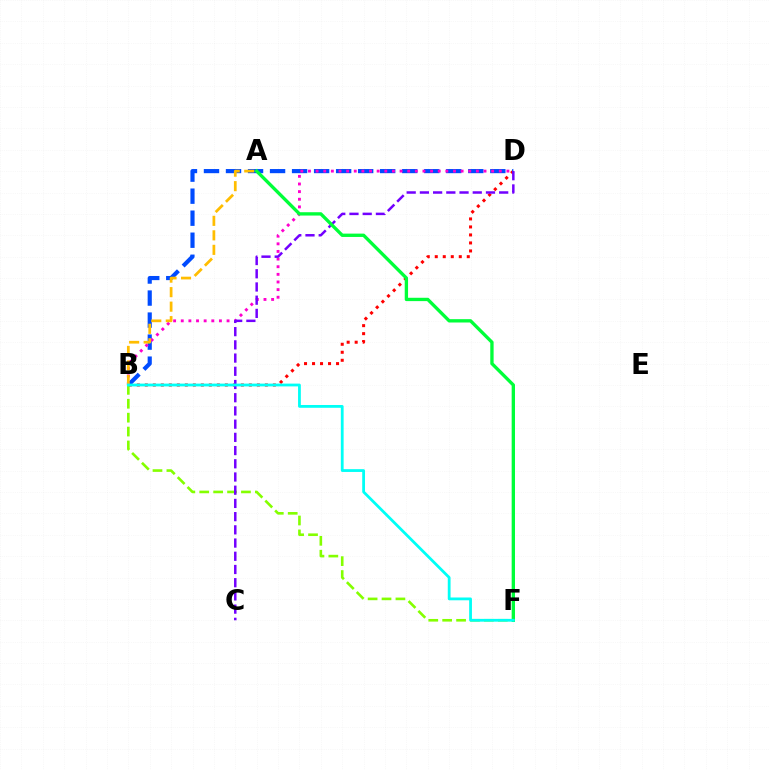{('B', 'D'): [{'color': '#ff0000', 'line_style': 'dotted', 'thickness': 2.17}, {'color': '#004bff', 'line_style': 'dashed', 'thickness': 2.99}, {'color': '#ff00cf', 'line_style': 'dotted', 'thickness': 2.07}], ('B', 'F'): [{'color': '#84ff00', 'line_style': 'dashed', 'thickness': 1.89}, {'color': '#00fff6', 'line_style': 'solid', 'thickness': 2.01}], ('C', 'D'): [{'color': '#7200ff', 'line_style': 'dashed', 'thickness': 1.79}], ('A', 'B'): [{'color': '#ffbd00', 'line_style': 'dashed', 'thickness': 1.97}], ('A', 'F'): [{'color': '#00ff39', 'line_style': 'solid', 'thickness': 2.4}]}